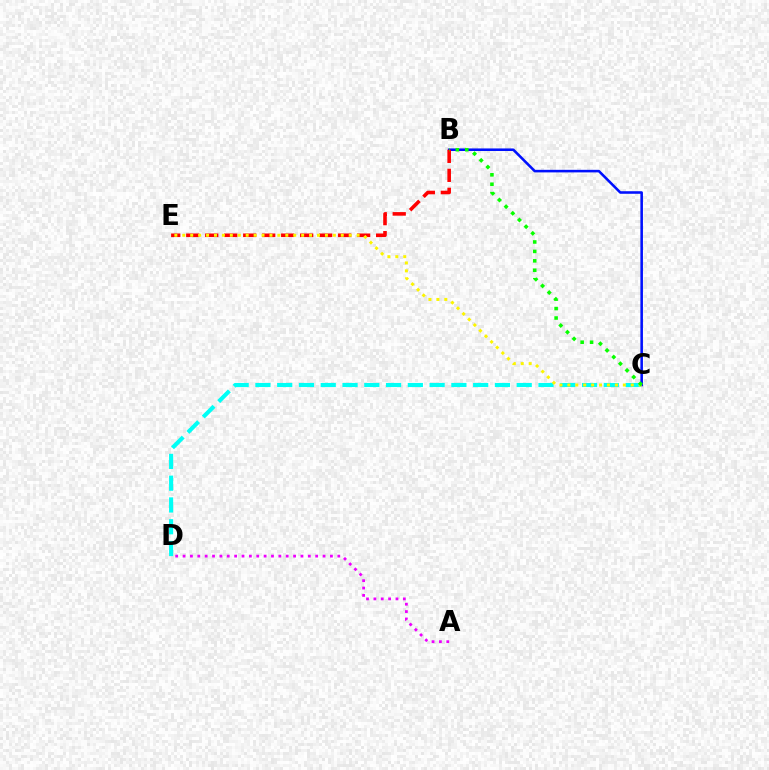{('B', 'C'): [{'color': '#0010ff', 'line_style': 'solid', 'thickness': 1.85}, {'color': '#08ff00', 'line_style': 'dotted', 'thickness': 2.56}], ('C', 'D'): [{'color': '#00fff6', 'line_style': 'dashed', 'thickness': 2.96}], ('B', 'E'): [{'color': '#ff0000', 'line_style': 'dashed', 'thickness': 2.58}], ('C', 'E'): [{'color': '#fcf500', 'line_style': 'dotted', 'thickness': 2.15}], ('A', 'D'): [{'color': '#ee00ff', 'line_style': 'dotted', 'thickness': 2.0}]}